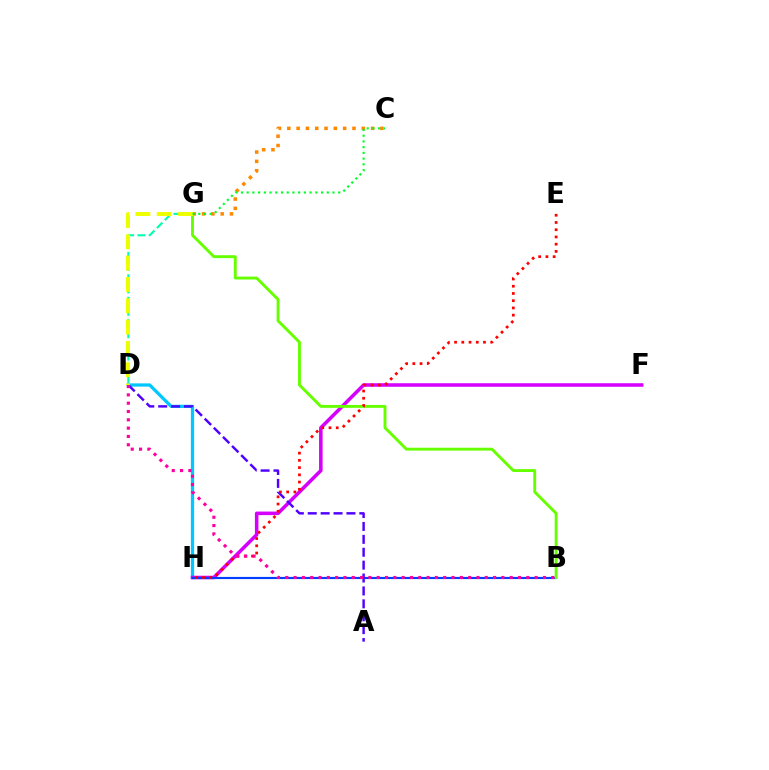{('D', 'H'): [{'color': '#00c7ff', 'line_style': 'solid', 'thickness': 2.34}], ('C', 'G'): [{'color': '#ff8800', 'line_style': 'dotted', 'thickness': 2.53}, {'color': '#00ff27', 'line_style': 'dotted', 'thickness': 1.55}], ('D', 'G'): [{'color': '#00ffaf', 'line_style': 'dashed', 'thickness': 1.52}, {'color': '#eeff00', 'line_style': 'dashed', 'thickness': 2.9}], ('F', 'H'): [{'color': '#d600ff', 'line_style': 'solid', 'thickness': 2.55}], ('B', 'H'): [{'color': '#003fff', 'line_style': 'solid', 'thickness': 1.56}], ('B', 'G'): [{'color': '#66ff00', 'line_style': 'solid', 'thickness': 2.09}], ('A', 'D'): [{'color': '#4f00ff', 'line_style': 'dashed', 'thickness': 1.75}], ('E', 'H'): [{'color': '#ff0000', 'line_style': 'dotted', 'thickness': 1.96}], ('B', 'D'): [{'color': '#ff00a0', 'line_style': 'dotted', 'thickness': 2.26}]}